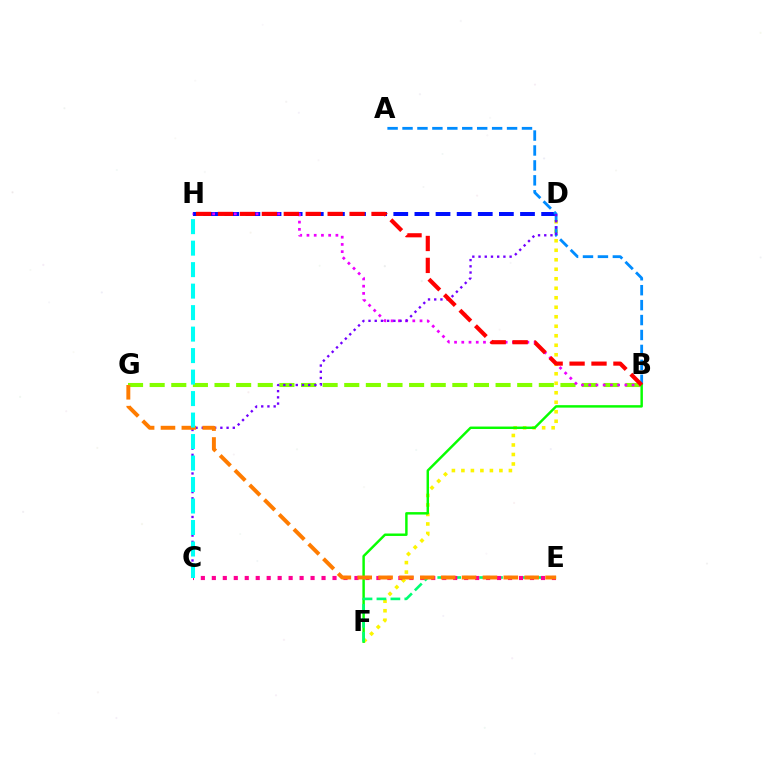{('D', 'H'): [{'color': '#0010ff', 'line_style': 'dashed', 'thickness': 2.87}], ('D', 'F'): [{'color': '#fcf500', 'line_style': 'dotted', 'thickness': 2.58}], ('B', 'G'): [{'color': '#84ff00', 'line_style': 'dashed', 'thickness': 2.94}], ('B', 'H'): [{'color': '#ee00ff', 'line_style': 'dotted', 'thickness': 1.96}, {'color': '#ff0000', 'line_style': 'dashed', 'thickness': 2.98}], ('A', 'B'): [{'color': '#008cff', 'line_style': 'dashed', 'thickness': 2.03}], ('B', 'F'): [{'color': '#08ff00', 'line_style': 'solid', 'thickness': 1.77}], ('E', 'F'): [{'color': '#00ff74', 'line_style': 'dashed', 'thickness': 1.89}], ('C', 'E'): [{'color': '#ff0094', 'line_style': 'dotted', 'thickness': 2.98}], ('C', 'D'): [{'color': '#7200ff', 'line_style': 'dotted', 'thickness': 1.69}], ('E', 'G'): [{'color': '#ff7c00', 'line_style': 'dashed', 'thickness': 2.83}], ('C', 'H'): [{'color': '#00fff6', 'line_style': 'dashed', 'thickness': 2.92}]}